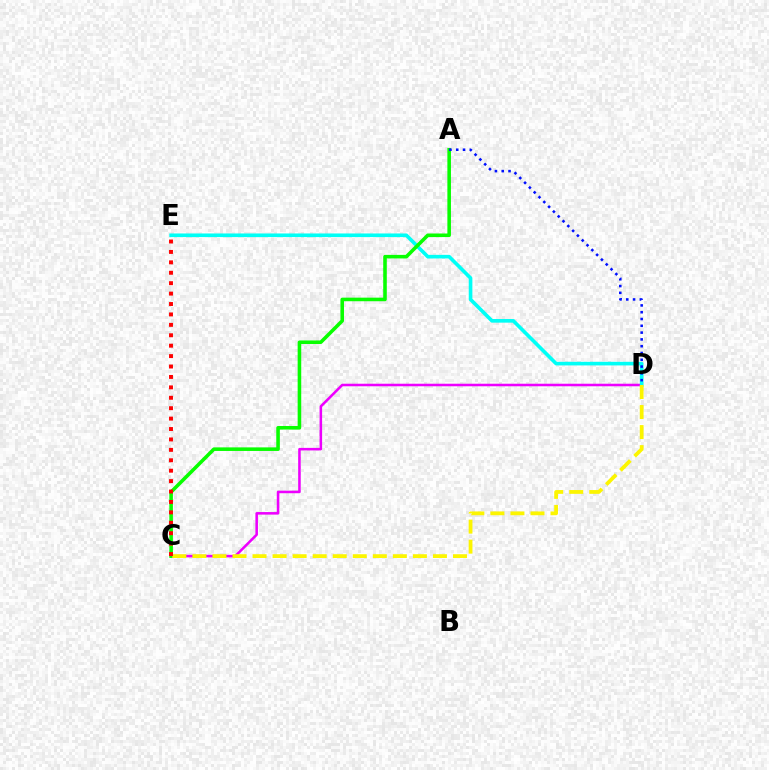{('C', 'D'): [{'color': '#ee00ff', 'line_style': 'solid', 'thickness': 1.84}, {'color': '#fcf500', 'line_style': 'dashed', 'thickness': 2.72}], ('D', 'E'): [{'color': '#00fff6', 'line_style': 'solid', 'thickness': 2.61}], ('A', 'C'): [{'color': '#08ff00', 'line_style': 'solid', 'thickness': 2.57}], ('A', 'D'): [{'color': '#0010ff', 'line_style': 'dotted', 'thickness': 1.85}], ('C', 'E'): [{'color': '#ff0000', 'line_style': 'dotted', 'thickness': 2.83}]}